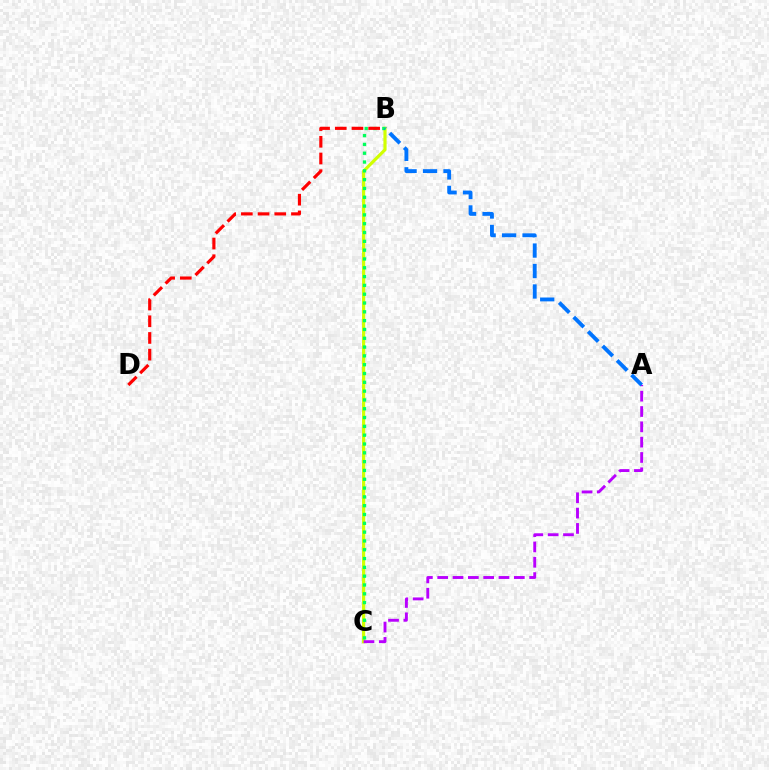{('B', 'C'): [{'color': '#d1ff00', 'line_style': 'solid', 'thickness': 2.29}, {'color': '#00ff5c', 'line_style': 'dotted', 'thickness': 2.39}], ('A', 'C'): [{'color': '#b900ff', 'line_style': 'dashed', 'thickness': 2.08}], ('A', 'B'): [{'color': '#0074ff', 'line_style': 'dashed', 'thickness': 2.78}], ('B', 'D'): [{'color': '#ff0000', 'line_style': 'dashed', 'thickness': 2.27}]}